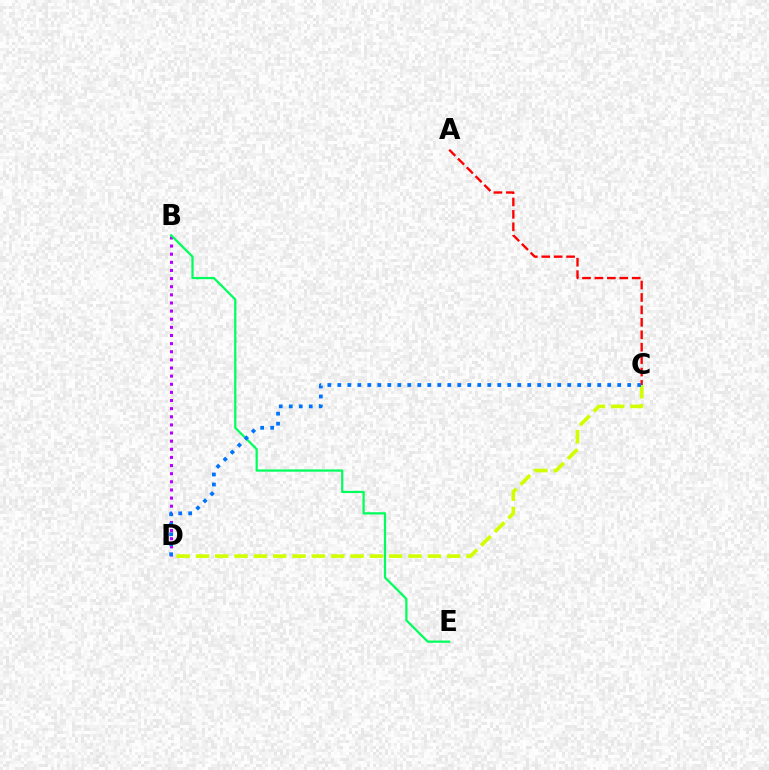{('B', 'D'): [{'color': '#b900ff', 'line_style': 'dotted', 'thickness': 2.21}], ('A', 'C'): [{'color': '#ff0000', 'line_style': 'dashed', 'thickness': 1.69}], ('B', 'E'): [{'color': '#00ff5c', 'line_style': 'solid', 'thickness': 1.61}], ('C', 'D'): [{'color': '#d1ff00', 'line_style': 'dashed', 'thickness': 2.62}, {'color': '#0074ff', 'line_style': 'dotted', 'thickness': 2.72}]}